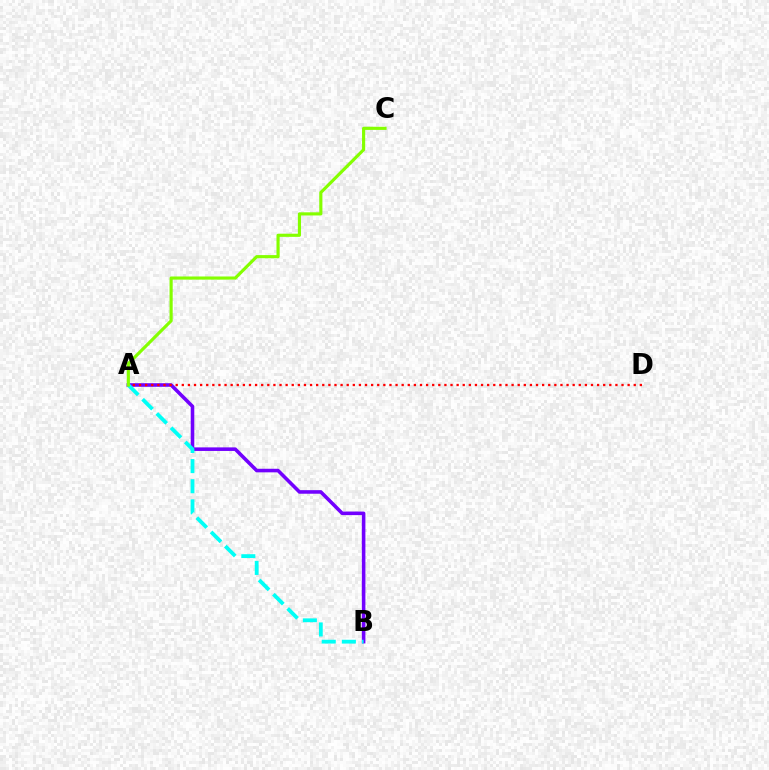{('A', 'B'): [{'color': '#7200ff', 'line_style': 'solid', 'thickness': 2.57}, {'color': '#00fff6', 'line_style': 'dashed', 'thickness': 2.73}], ('A', 'D'): [{'color': '#ff0000', 'line_style': 'dotted', 'thickness': 1.66}], ('A', 'C'): [{'color': '#84ff00', 'line_style': 'solid', 'thickness': 2.26}]}